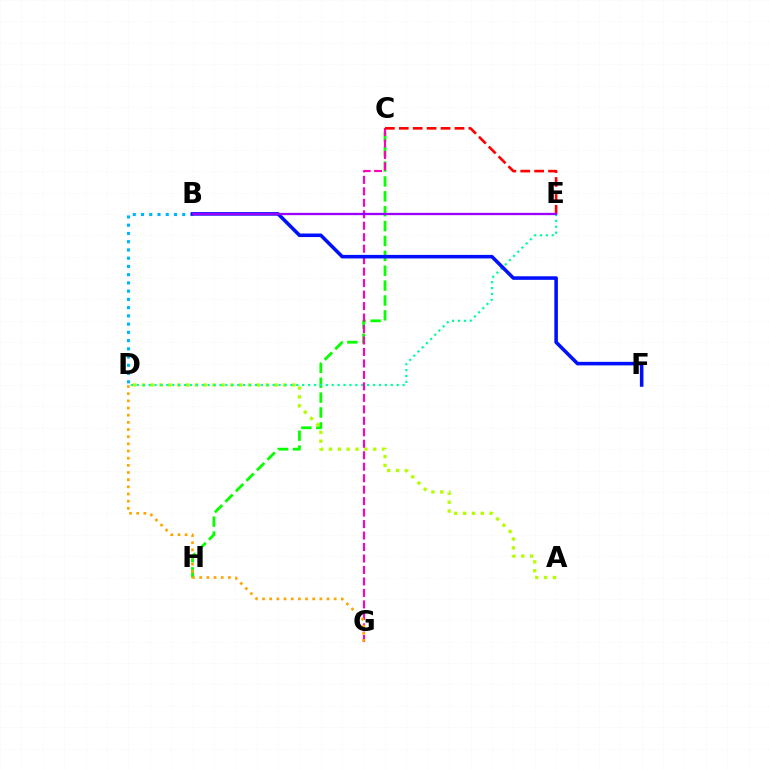{('C', 'H'): [{'color': '#08ff00', 'line_style': 'dashed', 'thickness': 2.02}], ('A', 'D'): [{'color': '#b3ff00', 'line_style': 'dotted', 'thickness': 2.4}], ('D', 'E'): [{'color': '#00ff9d', 'line_style': 'dotted', 'thickness': 1.6}], ('C', 'G'): [{'color': '#ff00bd', 'line_style': 'dashed', 'thickness': 1.56}], ('B', 'D'): [{'color': '#00b5ff', 'line_style': 'dotted', 'thickness': 2.24}], ('C', 'E'): [{'color': '#ff0000', 'line_style': 'dashed', 'thickness': 1.89}], ('B', 'F'): [{'color': '#0010ff', 'line_style': 'solid', 'thickness': 2.55}], ('D', 'G'): [{'color': '#ffa500', 'line_style': 'dotted', 'thickness': 1.95}], ('B', 'E'): [{'color': '#9b00ff', 'line_style': 'solid', 'thickness': 1.67}]}